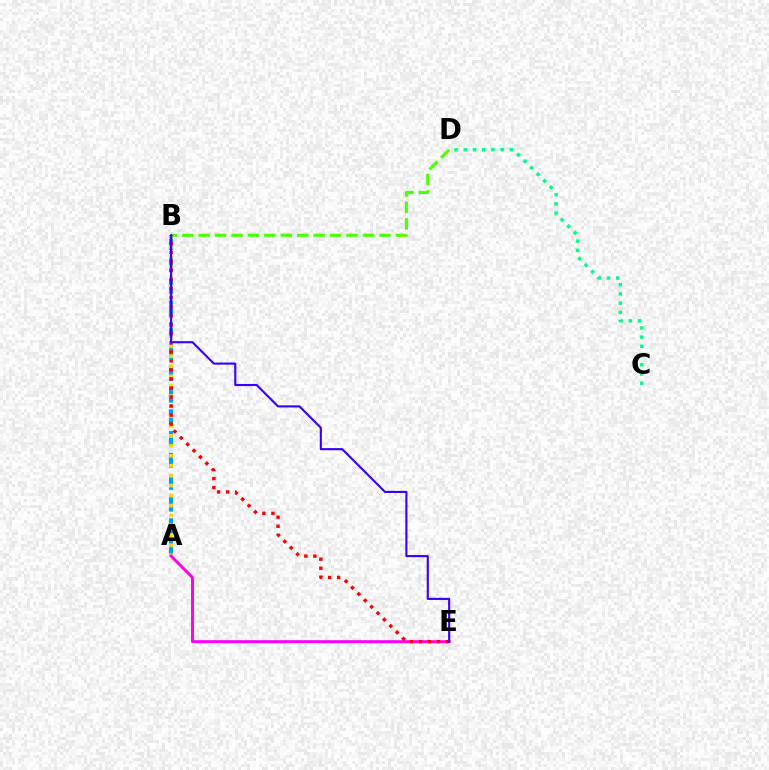{('A', 'B'): [{'color': '#009eff', 'line_style': 'dashed', 'thickness': 2.96}, {'color': '#ffd500', 'line_style': 'dotted', 'thickness': 2.7}], ('B', 'D'): [{'color': '#4fff00', 'line_style': 'dashed', 'thickness': 2.23}], ('A', 'E'): [{'color': '#ff00ed', 'line_style': 'solid', 'thickness': 2.12}], ('B', 'E'): [{'color': '#ff0000', 'line_style': 'dotted', 'thickness': 2.45}, {'color': '#3700ff', 'line_style': 'solid', 'thickness': 1.52}], ('C', 'D'): [{'color': '#00ff86', 'line_style': 'dotted', 'thickness': 2.51}]}